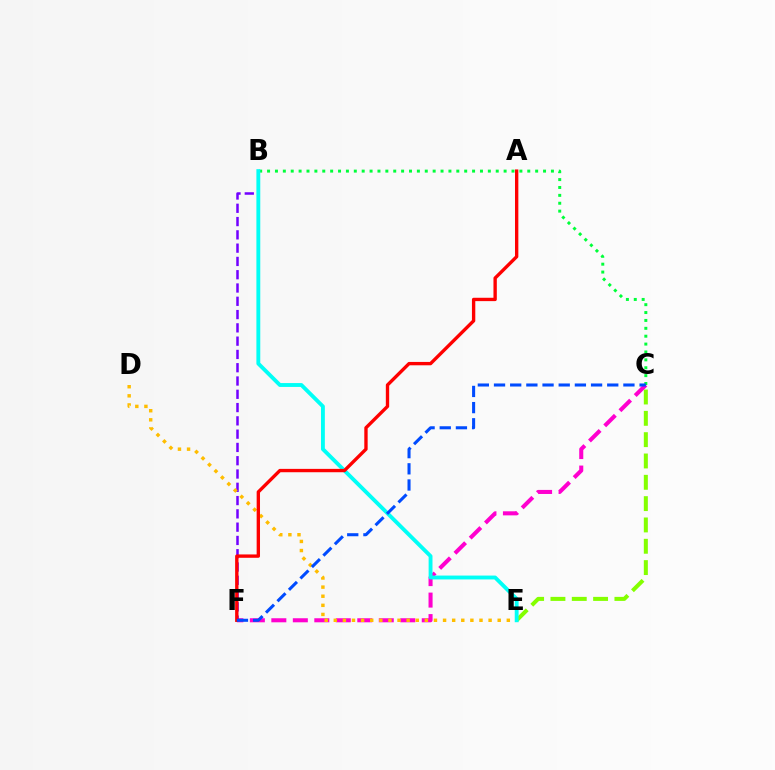{('B', 'C'): [{'color': '#00ff39', 'line_style': 'dotted', 'thickness': 2.14}], ('C', 'F'): [{'color': '#ff00cf', 'line_style': 'dashed', 'thickness': 2.92}, {'color': '#004bff', 'line_style': 'dashed', 'thickness': 2.2}], ('B', 'F'): [{'color': '#7200ff', 'line_style': 'dashed', 'thickness': 1.8}], ('C', 'E'): [{'color': '#84ff00', 'line_style': 'dashed', 'thickness': 2.9}], ('D', 'E'): [{'color': '#ffbd00', 'line_style': 'dotted', 'thickness': 2.47}], ('B', 'E'): [{'color': '#00fff6', 'line_style': 'solid', 'thickness': 2.78}], ('A', 'F'): [{'color': '#ff0000', 'line_style': 'solid', 'thickness': 2.41}]}